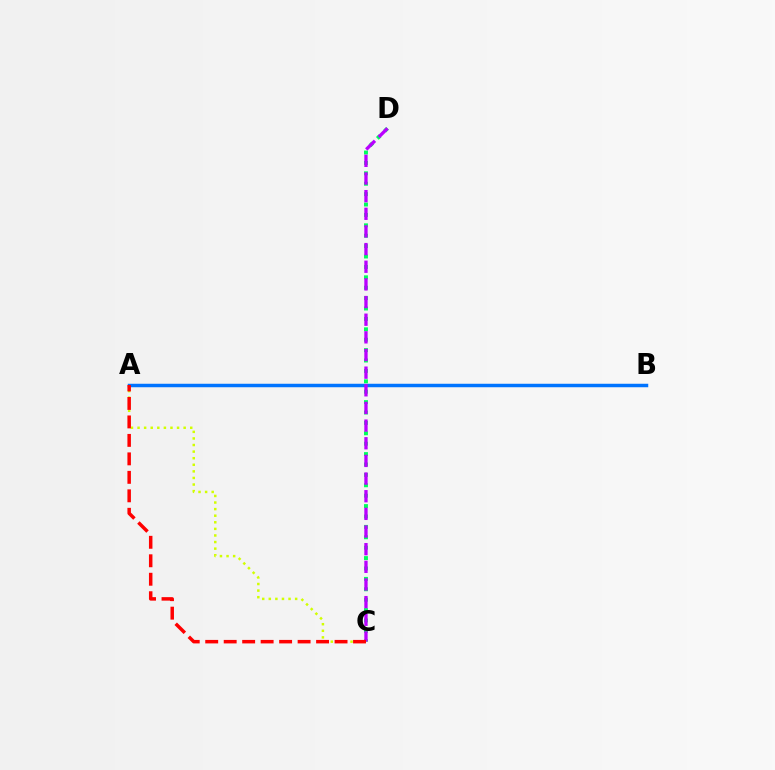{('C', 'D'): [{'color': '#00ff5c', 'line_style': 'dotted', 'thickness': 2.83}, {'color': '#b900ff', 'line_style': 'dashed', 'thickness': 2.4}], ('A', 'C'): [{'color': '#d1ff00', 'line_style': 'dotted', 'thickness': 1.79}, {'color': '#ff0000', 'line_style': 'dashed', 'thickness': 2.51}], ('A', 'B'): [{'color': '#0074ff', 'line_style': 'solid', 'thickness': 2.5}]}